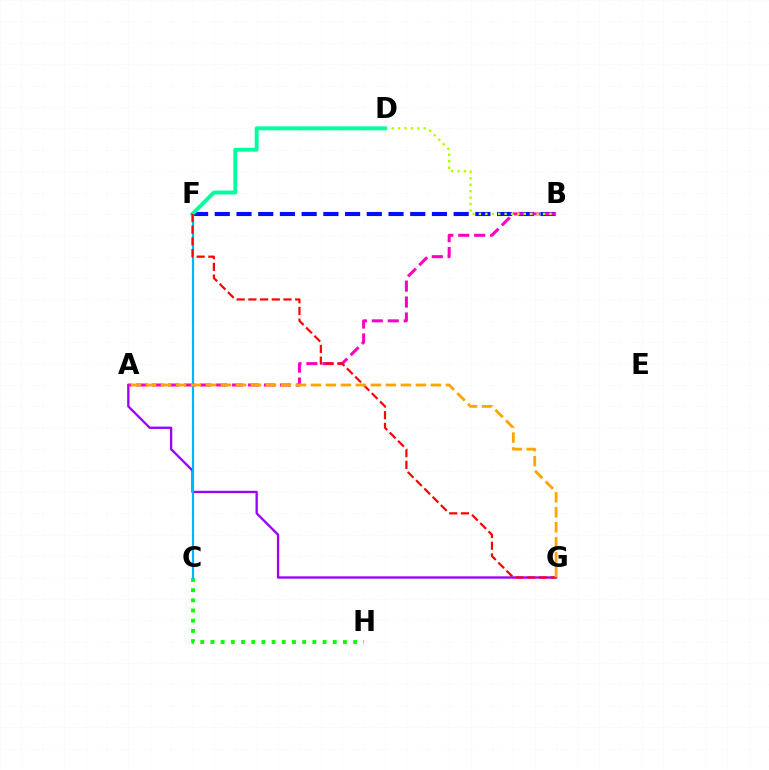{('B', 'F'): [{'color': '#0010ff', 'line_style': 'dashed', 'thickness': 2.95}], ('A', 'G'): [{'color': '#9b00ff', 'line_style': 'solid', 'thickness': 1.68}, {'color': '#ffa500', 'line_style': 'dashed', 'thickness': 2.04}], ('A', 'B'): [{'color': '#ff00bd', 'line_style': 'dashed', 'thickness': 2.17}], ('B', 'D'): [{'color': '#b3ff00', 'line_style': 'dotted', 'thickness': 1.74}], ('C', 'H'): [{'color': '#08ff00', 'line_style': 'dotted', 'thickness': 2.77}], ('C', 'F'): [{'color': '#00b5ff', 'line_style': 'solid', 'thickness': 1.58}], ('D', 'F'): [{'color': '#00ff9d', 'line_style': 'solid', 'thickness': 2.81}], ('F', 'G'): [{'color': '#ff0000', 'line_style': 'dashed', 'thickness': 1.59}]}